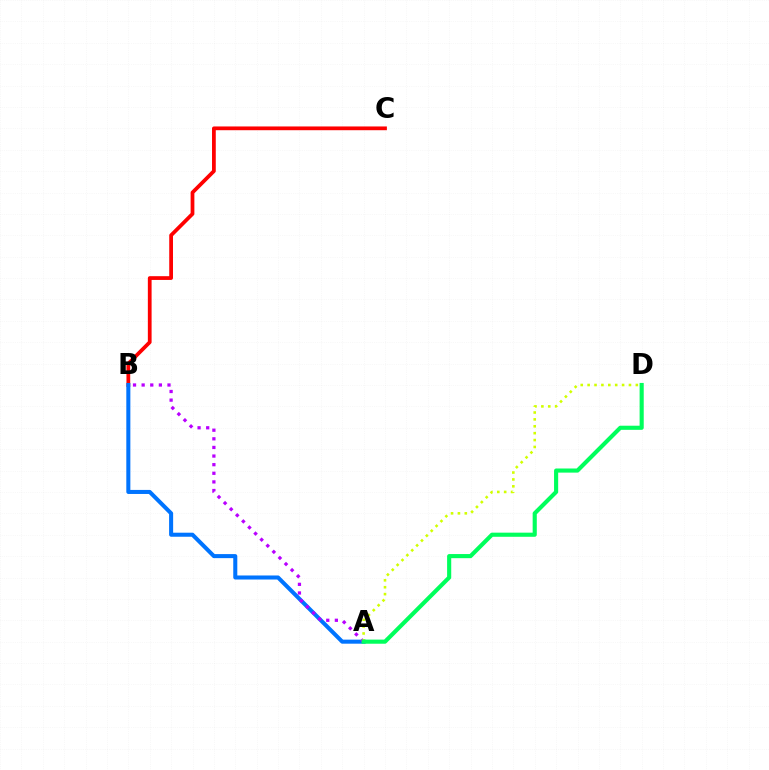{('B', 'C'): [{'color': '#ff0000', 'line_style': 'solid', 'thickness': 2.7}], ('A', 'B'): [{'color': '#0074ff', 'line_style': 'solid', 'thickness': 2.91}, {'color': '#b900ff', 'line_style': 'dotted', 'thickness': 2.34}], ('A', 'D'): [{'color': '#d1ff00', 'line_style': 'dotted', 'thickness': 1.87}, {'color': '#00ff5c', 'line_style': 'solid', 'thickness': 2.97}]}